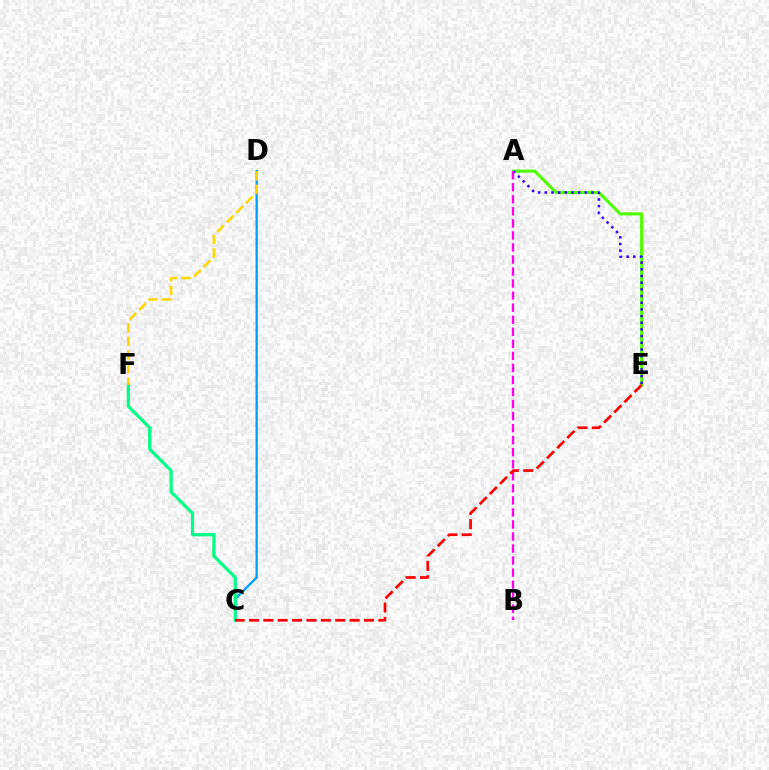{('C', 'D'): [{'color': '#009eff', 'line_style': 'solid', 'thickness': 1.67}], ('C', 'F'): [{'color': '#00ff86', 'line_style': 'solid', 'thickness': 2.3}], ('D', 'F'): [{'color': '#ffd500', 'line_style': 'dashed', 'thickness': 1.84}], ('A', 'E'): [{'color': '#4fff00', 'line_style': 'solid', 'thickness': 2.23}, {'color': '#3700ff', 'line_style': 'dotted', 'thickness': 1.81}], ('A', 'B'): [{'color': '#ff00ed', 'line_style': 'dashed', 'thickness': 1.64}], ('C', 'E'): [{'color': '#ff0000', 'line_style': 'dashed', 'thickness': 1.95}]}